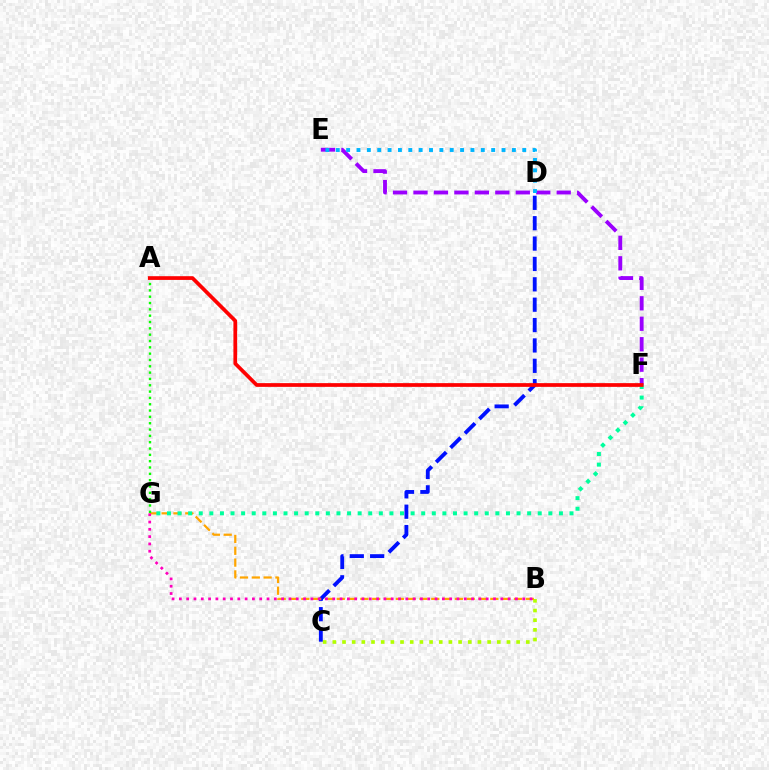{('B', 'C'): [{'color': '#b3ff00', 'line_style': 'dotted', 'thickness': 2.63}], ('C', 'D'): [{'color': '#0010ff', 'line_style': 'dashed', 'thickness': 2.77}], ('B', 'G'): [{'color': '#ffa500', 'line_style': 'dashed', 'thickness': 1.61}, {'color': '#ff00bd', 'line_style': 'dotted', 'thickness': 1.98}], ('F', 'G'): [{'color': '#00ff9d', 'line_style': 'dotted', 'thickness': 2.88}], ('A', 'G'): [{'color': '#08ff00', 'line_style': 'dotted', 'thickness': 1.72}], ('E', 'F'): [{'color': '#9b00ff', 'line_style': 'dashed', 'thickness': 2.78}], ('A', 'F'): [{'color': '#ff0000', 'line_style': 'solid', 'thickness': 2.68}], ('D', 'E'): [{'color': '#00b5ff', 'line_style': 'dotted', 'thickness': 2.81}]}